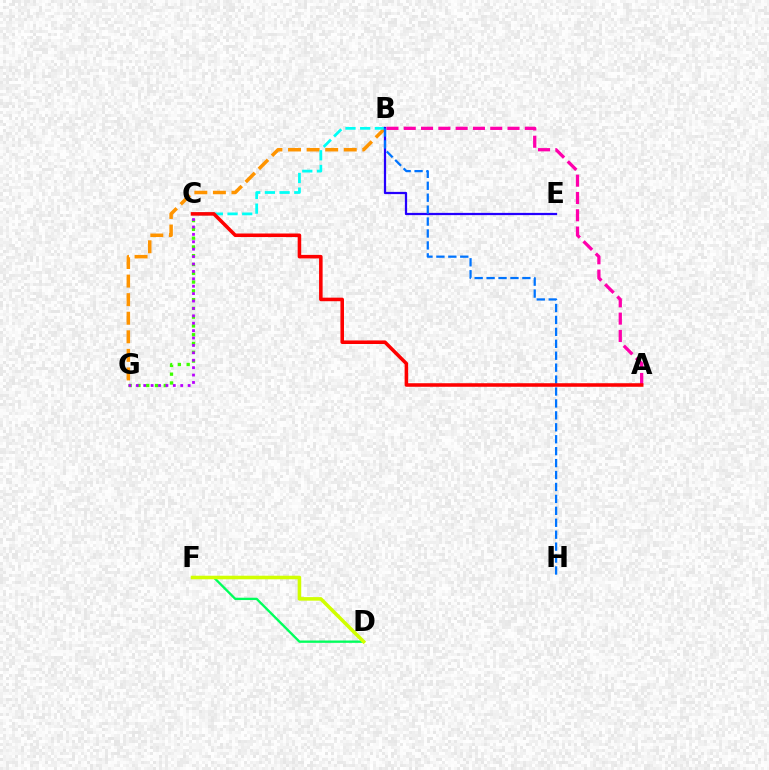{('B', 'G'): [{'color': '#ff9400', 'line_style': 'dashed', 'thickness': 2.52}], ('C', 'G'): [{'color': '#3dff00', 'line_style': 'dotted', 'thickness': 2.39}, {'color': '#b900ff', 'line_style': 'dotted', 'thickness': 2.01}], ('B', 'C'): [{'color': '#00fff6', 'line_style': 'dashed', 'thickness': 2.0}], ('A', 'B'): [{'color': '#ff00ac', 'line_style': 'dashed', 'thickness': 2.35}], ('B', 'E'): [{'color': '#2500ff', 'line_style': 'solid', 'thickness': 1.62}], ('B', 'H'): [{'color': '#0074ff', 'line_style': 'dashed', 'thickness': 1.62}], ('A', 'C'): [{'color': '#ff0000', 'line_style': 'solid', 'thickness': 2.56}], ('D', 'F'): [{'color': '#00ff5c', 'line_style': 'solid', 'thickness': 1.68}, {'color': '#d1ff00', 'line_style': 'solid', 'thickness': 2.56}]}